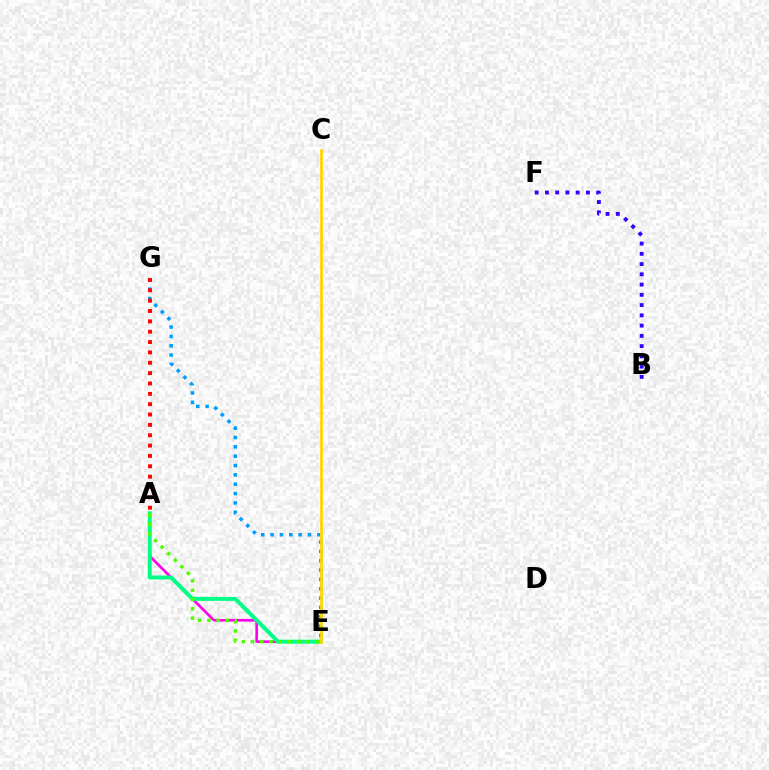{('A', 'E'): [{'color': '#ff00ed', 'line_style': 'solid', 'thickness': 1.89}, {'color': '#00ff86', 'line_style': 'solid', 'thickness': 2.85}, {'color': '#4fff00', 'line_style': 'dotted', 'thickness': 2.52}], ('E', 'G'): [{'color': '#009eff', 'line_style': 'dotted', 'thickness': 2.54}], ('A', 'G'): [{'color': '#ff0000', 'line_style': 'dotted', 'thickness': 2.81}], ('B', 'F'): [{'color': '#3700ff', 'line_style': 'dotted', 'thickness': 2.79}], ('C', 'E'): [{'color': '#ffd500', 'line_style': 'solid', 'thickness': 1.99}]}